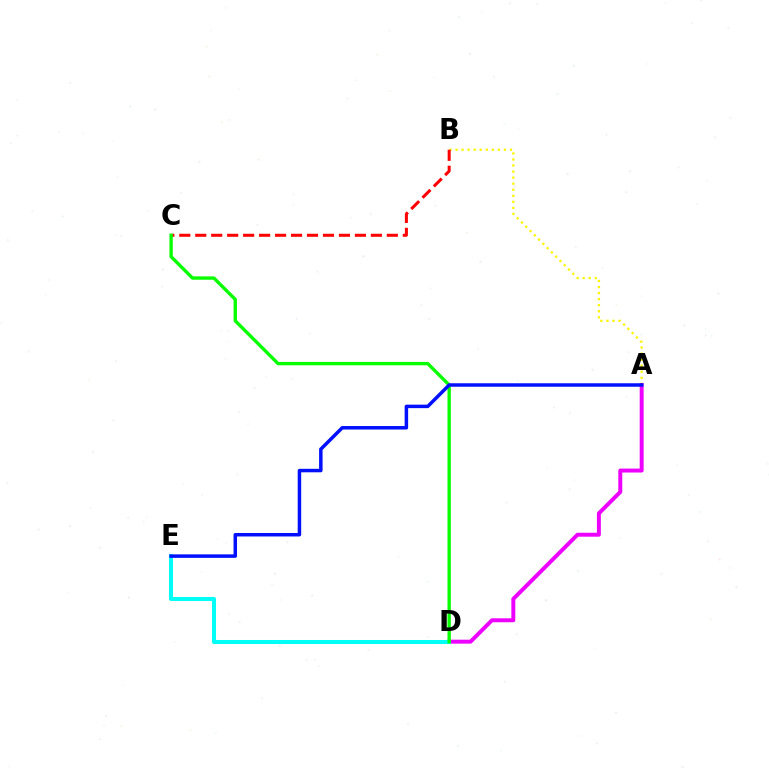{('A', 'B'): [{'color': '#fcf500', 'line_style': 'dotted', 'thickness': 1.64}], ('A', 'D'): [{'color': '#ee00ff', 'line_style': 'solid', 'thickness': 2.84}], ('D', 'E'): [{'color': '#00fff6', 'line_style': 'solid', 'thickness': 2.91}], ('B', 'C'): [{'color': '#ff0000', 'line_style': 'dashed', 'thickness': 2.17}], ('C', 'D'): [{'color': '#08ff00', 'line_style': 'solid', 'thickness': 2.42}], ('A', 'E'): [{'color': '#0010ff', 'line_style': 'solid', 'thickness': 2.51}]}